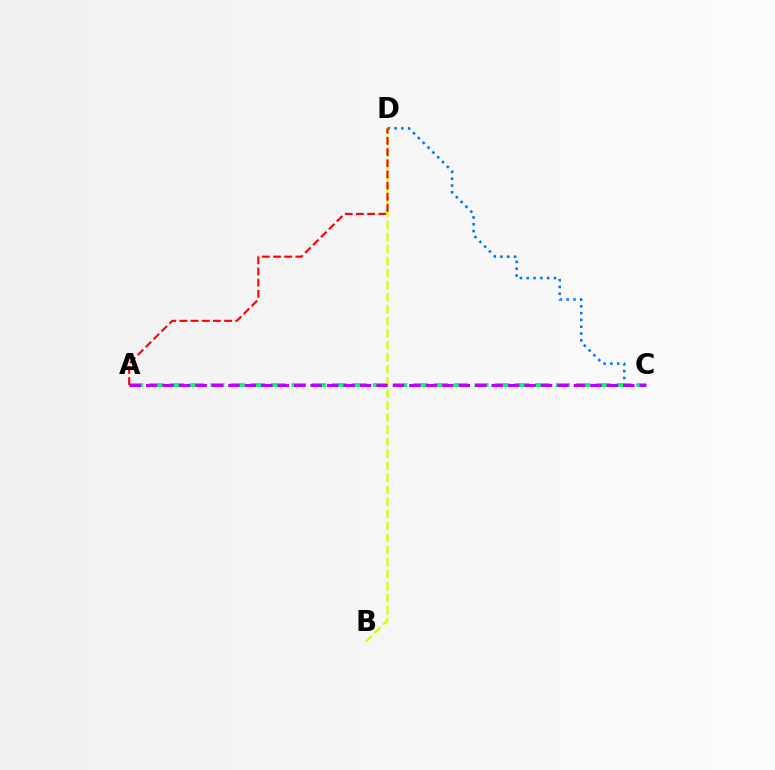{('C', 'D'): [{'color': '#0074ff', 'line_style': 'dotted', 'thickness': 1.85}], ('A', 'C'): [{'color': '#00ff5c', 'line_style': 'dashed', 'thickness': 2.76}, {'color': '#b900ff', 'line_style': 'dashed', 'thickness': 2.24}], ('B', 'D'): [{'color': '#d1ff00', 'line_style': 'dashed', 'thickness': 1.64}], ('A', 'D'): [{'color': '#ff0000', 'line_style': 'dashed', 'thickness': 1.52}]}